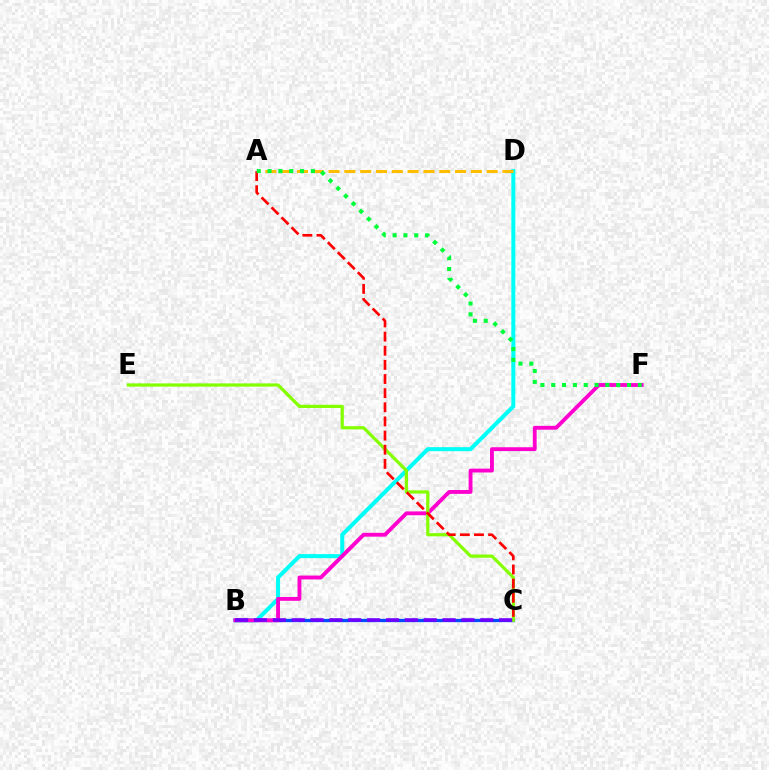{('B', 'D'): [{'color': '#00fff6', 'line_style': 'solid', 'thickness': 2.9}], ('A', 'D'): [{'color': '#ffbd00', 'line_style': 'dashed', 'thickness': 2.15}], ('B', 'C'): [{'color': '#004bff', 'line_style': 'solid', 'thickness': 2.36}, {'color': '#7200ff', 'line_style': 'dashed', 'thickness': 2.56}], ('B', 'F'): [{'color': '#ff00cf', 'line_style': 'solid', 'thickness': 2.78}], ('C', 'E'): [{'color': '#84ff00', 'line_style': 'solid', 'thickness': 2.31}], ('A', 'C'): [{'color': '#ff0000', 'line_style': 'dashed', 'thickness': 1.92}], ('A', 'F'): [{'color': '#00ff39', 'line_style': 'dotted', 'thickness': 2.94}]}